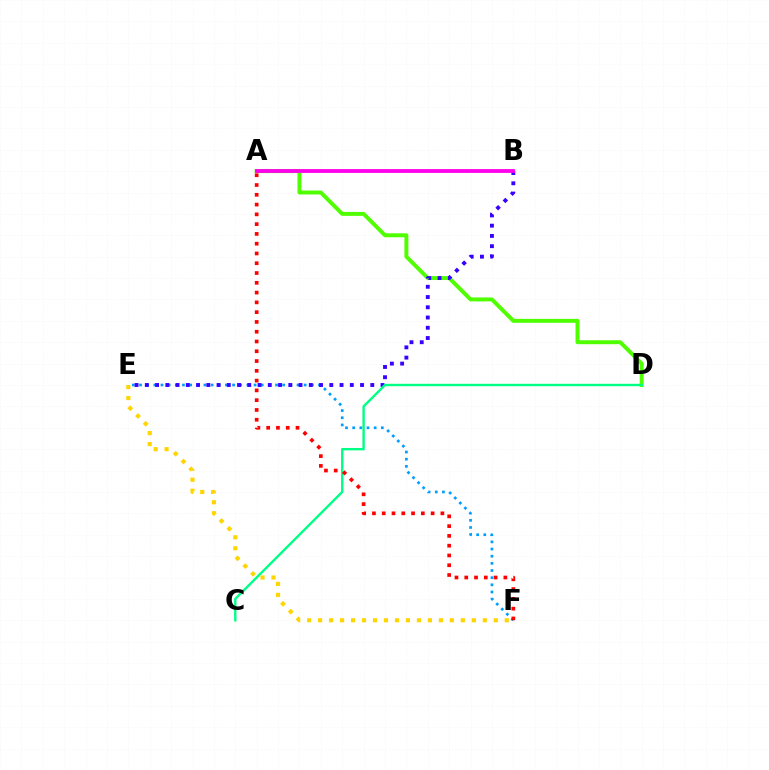{('A', 'D'): [{'color': '#4fff00', 'line_style': 'solid', 'thickness': 2.84}], ('E', 'F'): [{'color': '#009eff', 'line_style': 'dotted', 'thickness': 1.95}, {'color': '#ffd500', 'line_style': 'dotted', 'thickness': 2.98}], ('B', 'E'): [{'color': '#3700ff', 'line_style': 'dotted', 'thickness': 2.78}], ('C', 'D'): [{'color': '#00ff86', 'line_style': 'solid', 'thickness': 1.72}], ('A', 'F'): [{'color': '#ff0000', 'line_style': 'dotted', 'thickness': 2.66}], ('A', 'B'): [{'color': '#ff00ed', 'line_style': 'solid', 'thickness': 2.75}]}